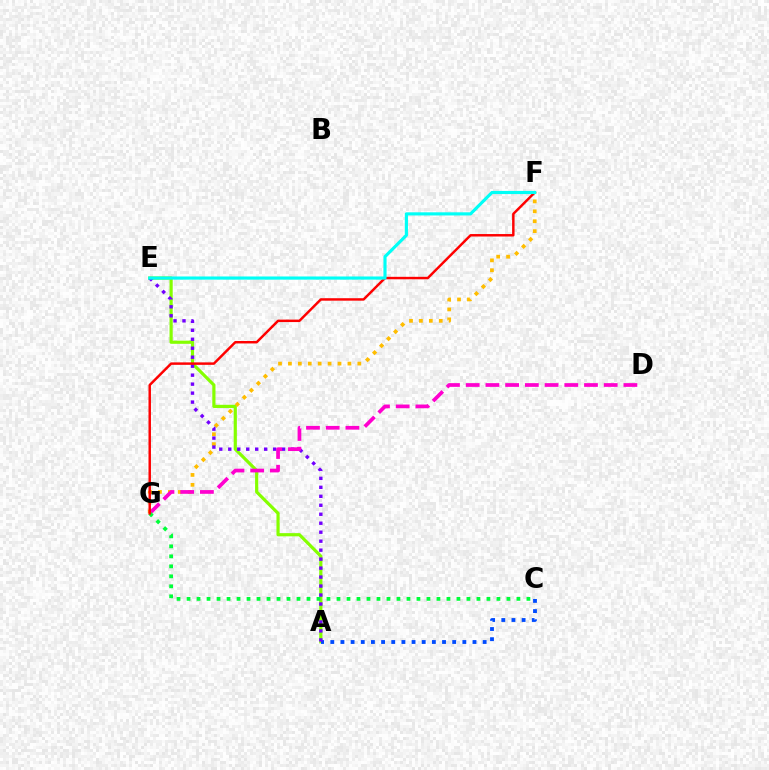{('A', 'E'): [{'color': '#84ff00', 'line_style': 'solid', 'thickness': 2.29}, {'color': '#7200ff', 'line_style': 'dotted', 'thickness': 2.44}], ('A', 'C'): [{'color': '#004bff', 'line_style': 'dotted', 'thickness': 2.76}], ('F', 'G'): [{'color': '#ffbd00', 'line_style': 'dotted', 'thickness': 2.69}, {'color': '#ff0000', 'line_style': 'solid', 'thickness': 1.77}], ('D', 'G'): [{'color': '#ff00cf', 'line_style': 'dashed', 'thickness': 2.68}], ('C', 'G'): [{'color': '#00ff39', 'line_style': 'dotted', 'thickness': 2.72}], ('E', 'F'): [{'color': '#00fff6', 'line_style': 'solid', 'thickness': 2.27}]}